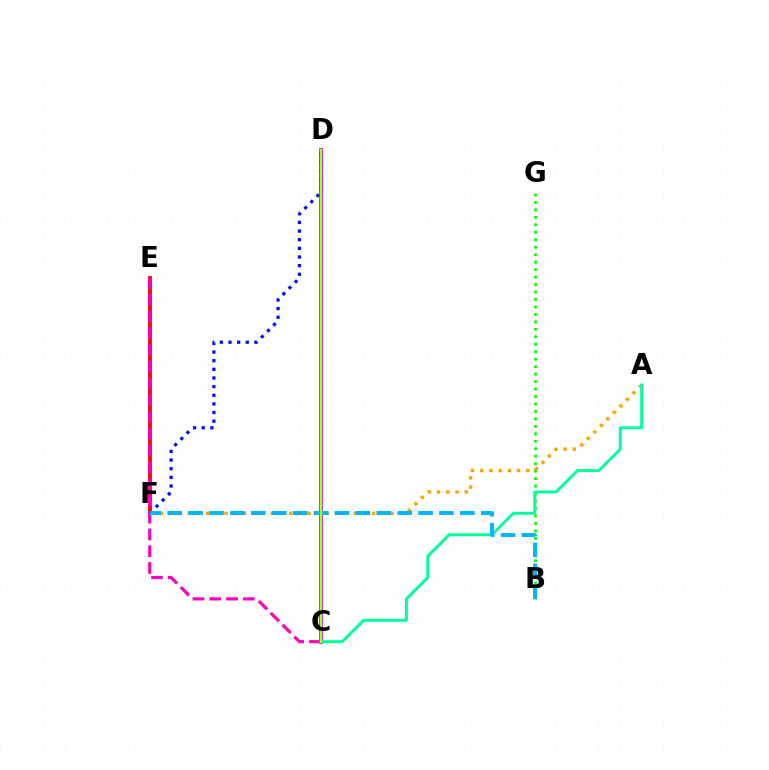{('A', 'F'): [{'color': '#ffa500', 'line_style': 'dotted', 'thickness': 2.51}], ('D', 'F'): [{'color': '#0010ff', 'line_style': 'dotted', 'thickness': 2.35}], ('E', 'F'): [{'color': '#ff0000', 'line_style': 'solid', 'thickness': 2.73}], ('B', 'G'): [{'color': '#08ff00', 'line_style': 'dotted', 'thickness': 2.03}], ('C', 'E'): [{'color': '#ff00bd', 'line_style': 'dashed', 'thickness': 2.28}], ('C', 'D'): [{'color': '#9b00ff', 'line_style': 'solid', 'thickness': 2.63}, {'color': '#b3ff00', 'line_style': 'solid', 'thickness': 1.61}], ('A', 'C'): [{'color': '#00ff9d', 'line_style': 'solid', 'thickness': 2.12}], ('B', 'F'): [{'color': '#00b5ff', 'line_style': 'dashed', 'thickness': 2.84}]}